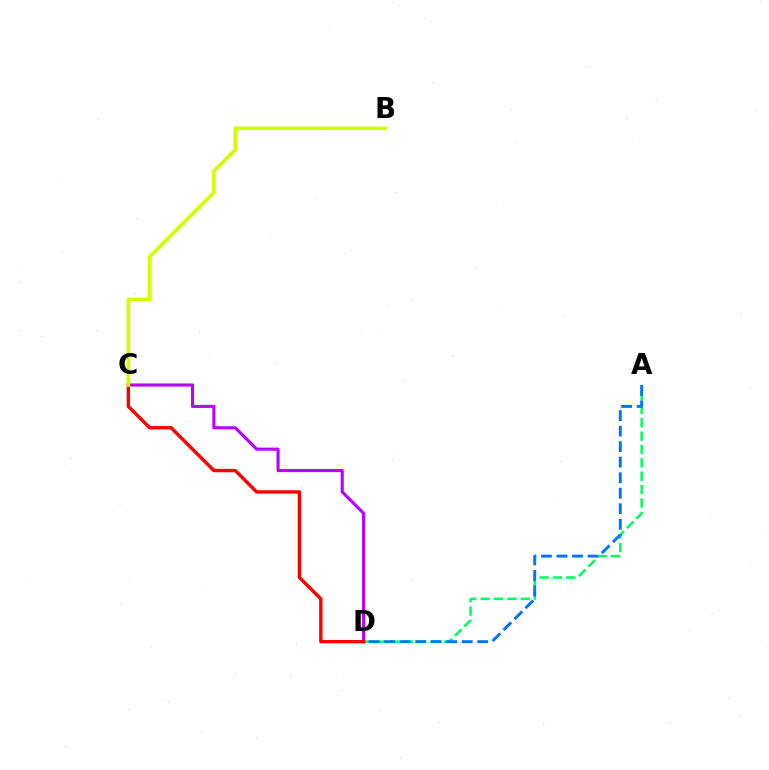{('A', 'D'): [{'color': '#00ff5c', 'line_style': 'dashed', 'thickness': 1.82}, {'color': '#0074ff', 'line_style': 'dashed', 'thickness': 2.11}], ('C', 'D'): [{'color': '#b900ff', 'line_style': 'solid', 'thickness': 2.24}, {'color': '#ff0000', 'line_style': 'solid', 'thickness': 2.45}], ('B', 'C'): [{'color': '#d1ff00', 'line_style': 'solid', 'thickness': 2.62}]}